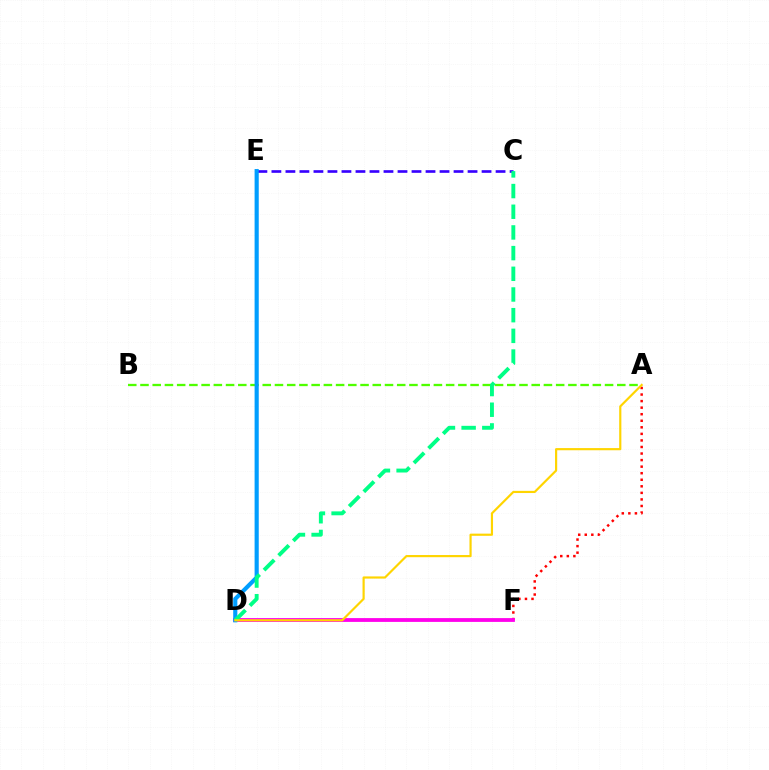{('A', 'F'): [{'color': '#ff0000', 'line_style': 'dotted', 'thickness': 1.78}], ('A', 'B'): [{'color': '#4fff00', 'line_style': 'dashed', 'thickness': 1.66}], ('D', 'F'): [{'color': '#ff00ed', 'line_style': 'solid', 'thickness': 2.74}], ('C', 'E'): [{'color': '#3700ff', 'line_style': 'dashed', 'thickness': 1.9}], ('D', 'E'): [{'color': '#009eff', 'line_style': 'solid', 'thickness': 2.99}], ('C', 'D'): [{'color': '#00ff86', 'line_style': 'dashed', 'thickness': 2.81}], ('A', 'D'): [{'color': '#ffd500', 'line_style': 'solid', 'thickness': 1.56}]}